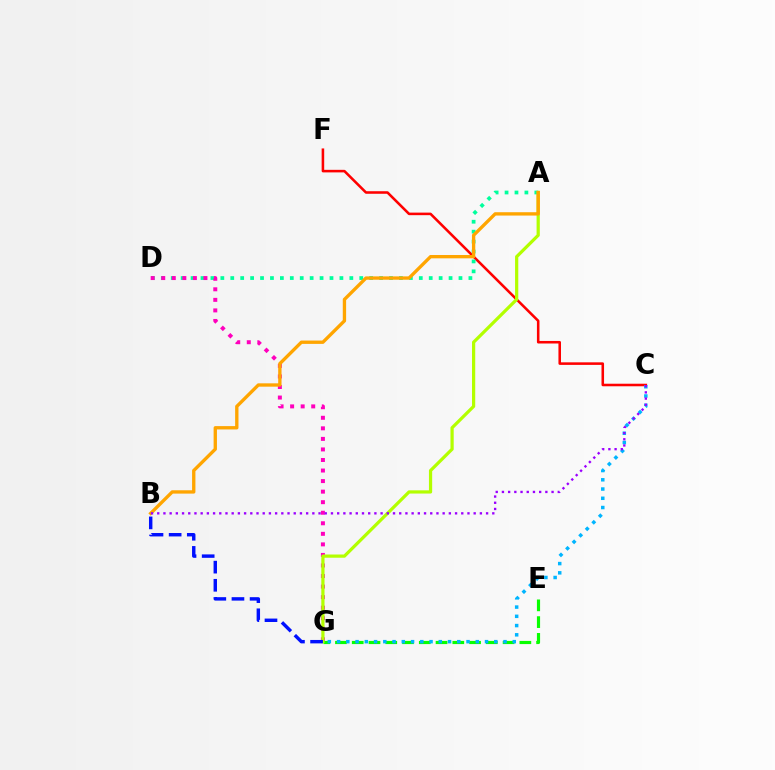{('C', 'F'): [{'color': '#ff0000', 'line_style': 'solid', 'thickness': 1.84}], ('A', 'D'): [{'color': '#00ff9d', 'line_style': 'dotted', 'thickness': 2.7}], ('D', 'G'): [{'color': '#ff00bd', 'line_style': 'dotted', 'thickness': 2.87}], ('E', 'G'): [{'color': '#08ff00', 'line_style': 'dashed', 'thickness': 2.28}], ('A', 'G'): [{'color': '#b3ff00', 'line_style': 'solid', 'thickness': 2.32}], ('A', 'B'): [{'color': '#ffa500', 'line_style': 'solid', 'thickness': 2.4}], ('B', 'G'): [{'color': '#0010ff', 'line_style': 'dashed', 'thickness': 2.46}], ('C', 'G'): [{'color': '#00b5ff', 'line_style': 'dotted', 'thickness': 2.51}], ('B', 'C'): [{'color': '#9b00ff', 'line_style': 'dotted', 'thickness': 1.69}]}